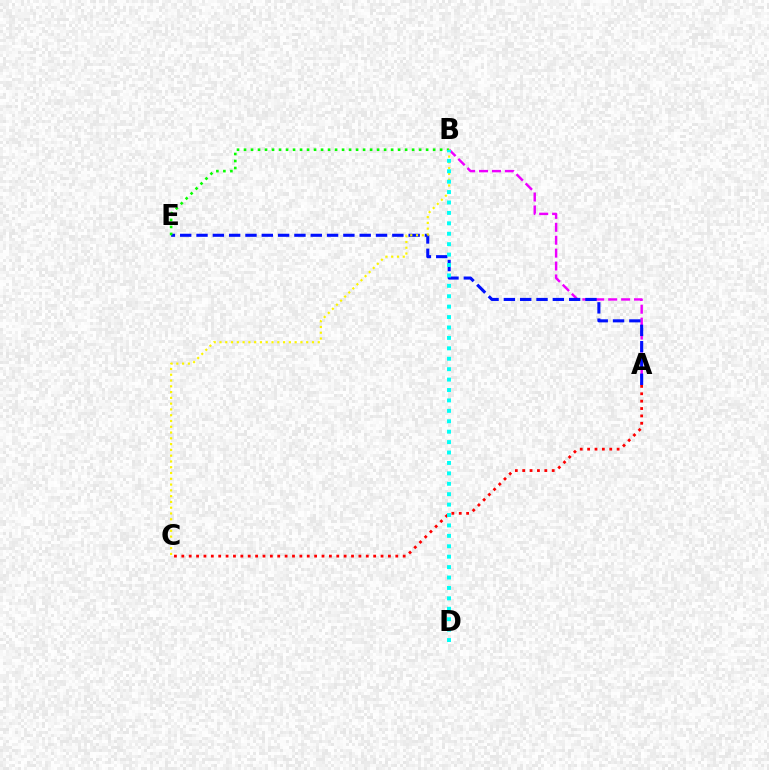{('A', 'B'): [{'color': '#ee00ff', 'line_style': 'dashed', 'thickness': 1.75}], ('A', 'E'): [{'color': '#0010ff', 'line_style': 'dashed', 'thickness': 2.22}], ('B', 'E'): [{'color': '#08ff00', 'line_style': 'dotted', 'thickness': 1.9}], ('A', 'C'): [{'color': '#ff0000', 'line_style': 'dotted', 'thickness': 2.0}], ('B', 'C'): [{'color': '#fcf500', 'line_style': 'dotted', 'thickness': 1.57}], ('B', 'D'): [{'color': '#00fff6', 'line_style': 'dotted', 'thickness': 2.83}]}